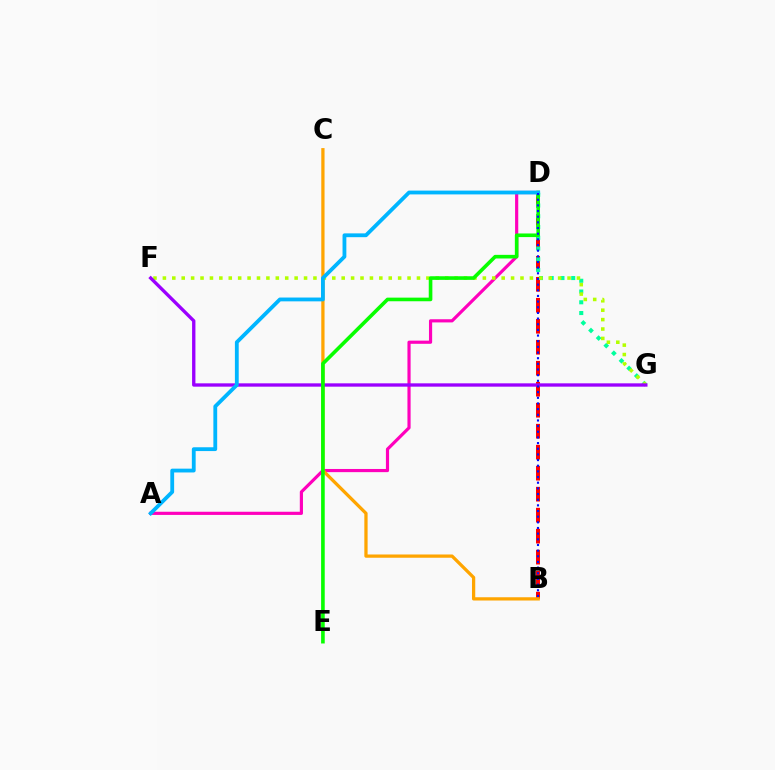{('B', 'D'): [{'color': '#ff0000', 'line_style': 'dashed', 'thickness': 2.85}, {'color': '#0010ff', 'line_style': 'dotted', 'thickness': 1.54}], ('D', 'G'): [{'color': '#00ff9d', 'line_style': 'dotted', 'thickness': 2.92}], ('A', 'D'): [{'color': '#ff00bd', 'line_style': 'solid', 'thickness': 2.28}, {'color': '#00b5ff', 'line_style': 'solid', 'thickness': 2.74}], ('F', 'G'): [{'color': '#b3ff00', 'line_style': 'dotted', 'thickness': 2.56}, {'color': '#9b00ff', 'line_style': 'solid', 'thickness': 2.4}], ('B', 'C'): [{'color': '#ffa500', 'line_style': 'solid', 'thickness': 2.35}], ('D', 'E'): [{'color': '#08ff00', 'line_style': 'solid', 'thickness': 2.61}]}